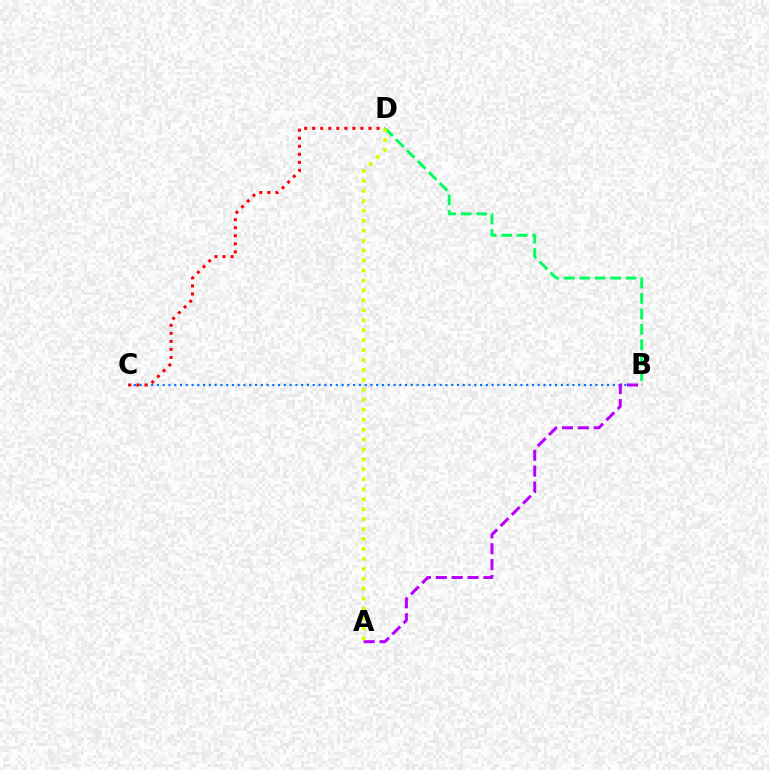{('B', 'C'): [{'color': '#0074ff', 'line_style': 'dotted', 'thickness': 1.57}], ('B', 'D'): [{'color': '#00ff5c', 'line_style': 'dashed', 'thickness': 2.1}], ('A', 'B'): [{'color': '#b900ff', 'line_style': 'dashed', 'thickness': 2.16}], ('C', 'D'): [{'color': '#ff0000', 'line_style': 'dotted', 'thickness': 2.18}], ('A', 'D'): [{'color': '#d1ff00', 'line_style': 'dotted', 'thickness': 2.7}]}